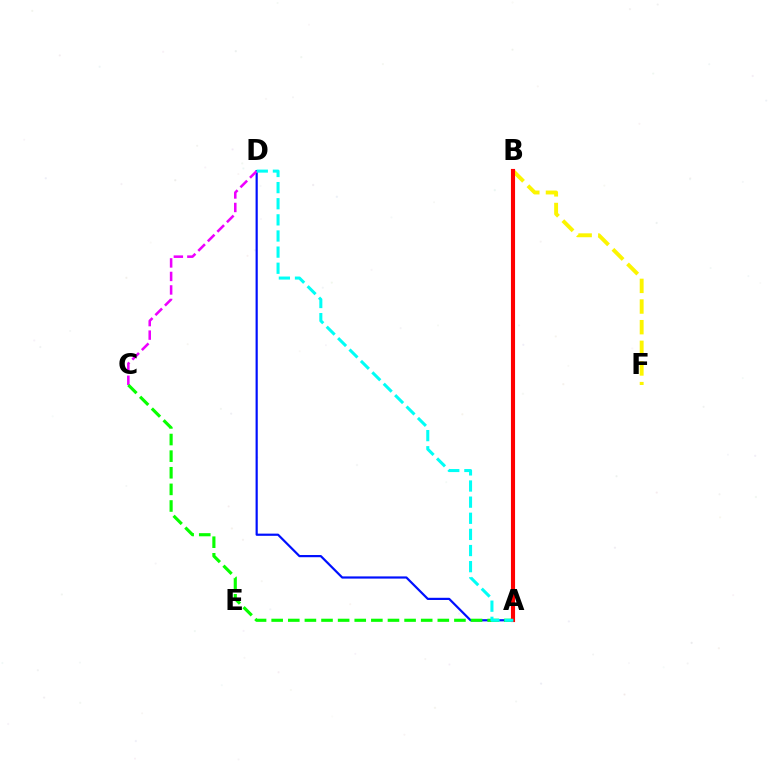{('B', 'F'): [{'color': '#fcf500', 'line_style': 'dashed', 'thickness': 2.8}], ('A', 'D'): [{'color': '#0010ff', 'line_style': 'solid', 'thickness': 1.58}, {'color': '#00fff6', 'line_style': 'dashed', 'thickness': 2.19}], ('C', 'D'): [{'color': '#ee00ff', 'line_style': 'dashed', 'thickness': 1.84}], ('A', 'C'): [{'color': '#08ff00', 'line_style': 'dashed', 'thickness': 2.26}], ('A', 'B'): [{'color': '#ff0000', 'line_style': 'solid', 'thickness': 2.96}]}